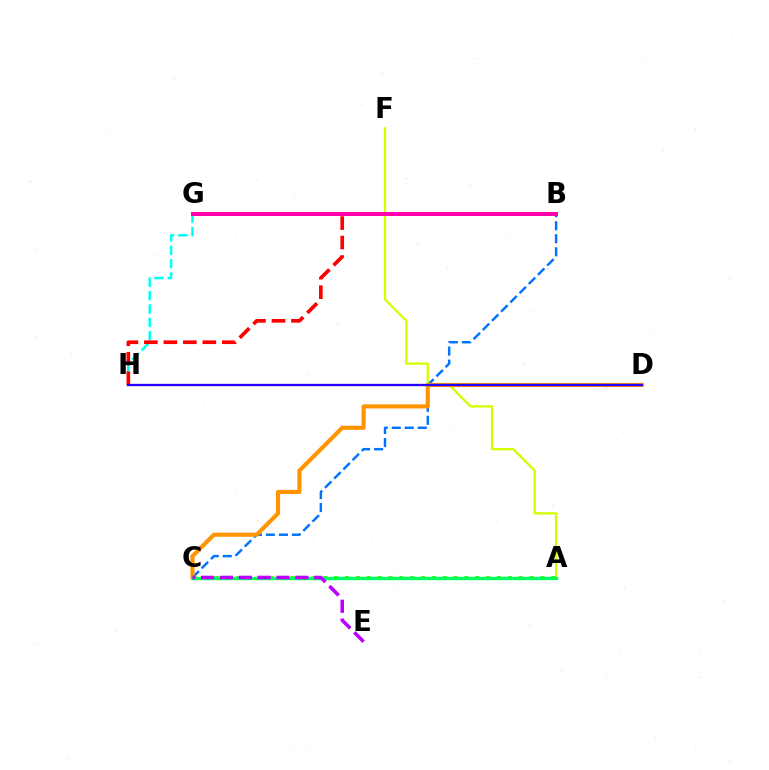{('B', 'C'): [{'color': '#0074ff', 'line_style': 'dashed', 'thickness': 1.77}], ('A', 'F'): [{'color': '#d1ff00', 'line_style': 'solid', 'thickness': 1.65}], ('A', 'C'): [{'color': '#3dff00', 'line_style': 'dotted', 'thickness': 2.95}, {'color': '#00ff5c', 'line_style': 'solid', 'thickness': 2.42}], ('G', 'H'): [{'color': '#00fff6', 'line_style': 'dashed', 'thickness': 1.81}], ('B', 'H'): [{'color': '#ff0000', 'line_style': 'dashed', 'thickness': 2.65}], ('C', 'D'): [{'color': '#ff9400', 'line_style': 'solid', 'thickness': 2.96}], ('B', 'G'): [{'color': '#ff00ac', 'line_style': 'solid', 'thickness': 2.88}], ('C', 'E'): [{'color': '#b900ff', 'line_style': 'dashed', 'thickness': 2.56}], ('D', 'H'): [{'color': '#2500ff', 'line_style': 'solid', 'thickness': 1.67}]}